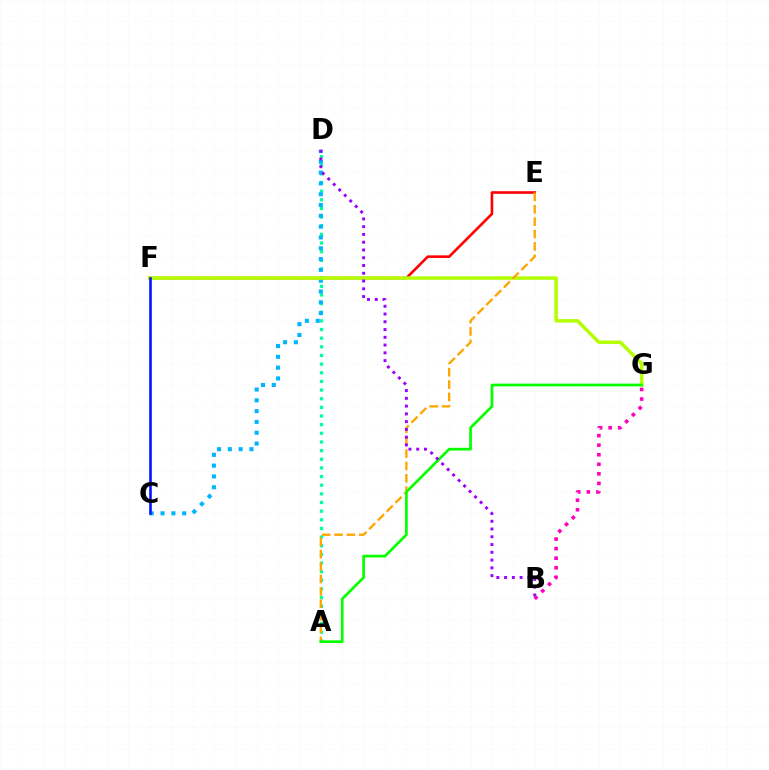{('E', 'F'): [{'color': '#ff0000', 'line_style': 'solid', 'thickness': 1.88}], ('A', 'D'): [{'color': '#00ff9d', 'line_style': 'dotted', 'thickness': 2.35}], ('C', 'D'): [{'color': '#00b5ff', 'line_style': 'dotted', 'thickness': 2.94}], ('F', 'G'): [{'color': '#b3ff00', 'line_style': 'solid', 'thickness': 2.51}], ('A', 'E'): [{'color': '#ffa500', 'line_style': 'dashed', 'thickness': 1.68}], ('C', 'F'): [{'color': '#0010ff', 'line_style': 'solid', 'thickness': 1.85}], ('B', 'G'): [{'color': '#ff00bd', 'line_style': 'dotted', 'thickness': 2.59}], ('A', 'G'): [{'color': '#08ff00', 'line_style': 'solid', 'thickness': 1.95}], ('B', 'D'): [{'color': '#9b00ff', 'line_style': 'dotted', 'thickness': 2.11}]}